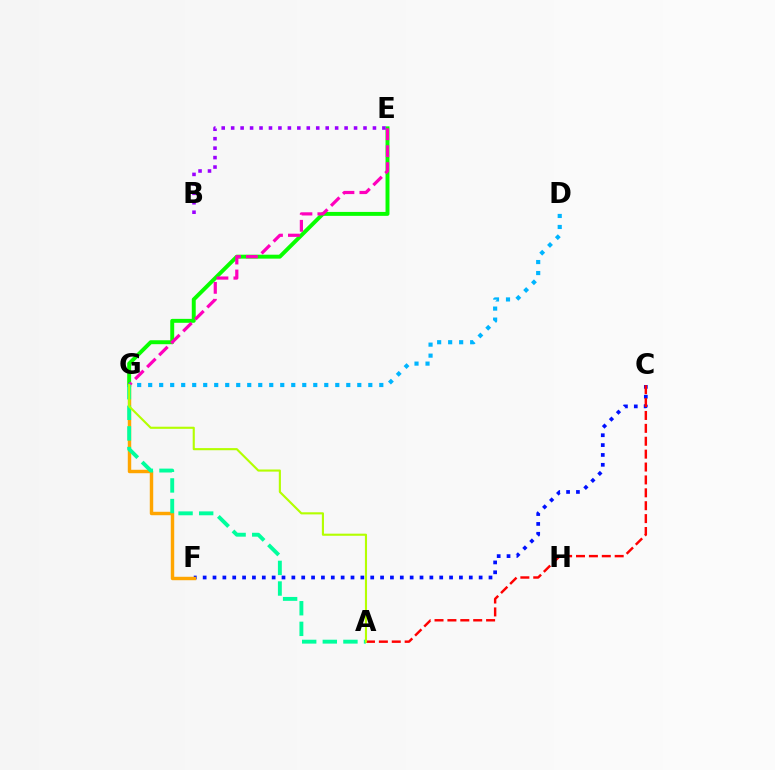{('C', 'F'): [{'color': '#0010ff', 'line_style': 'dotted', 'thickness': 2.68}], ('F', 'G'): [{'color': '#ffa500', 'line_style': 'solid', 'thickness': 2.48}], ('E', 'G'): [{'color': '#08ff00', 'line_style': 'solid', 'thickness': 2.84}, {'color': '#ff00bd', 'line_style': 'dashed', 'thickness': 2.3}], ('A', 'G'): [{'color': '#00ff9d', 'line_style': 'dashed', 'thickness': 2.8}, {'color': '#b3ff00', 'line_style': 'solid', 'thickness': 1.53}], ('A', 'C'): [{'color': '#ff0000', 'line_style': 'dashed', 'thickness': 1.75}], ('D', 'G'): [{'color': '#00b5ff', 'line_style': 'dotted', 'thickness': 2.99}], ('B', 'E'): [{'color': '#9b00ff', 'line_style': 'dotted', 'thickness': 2.57}]}